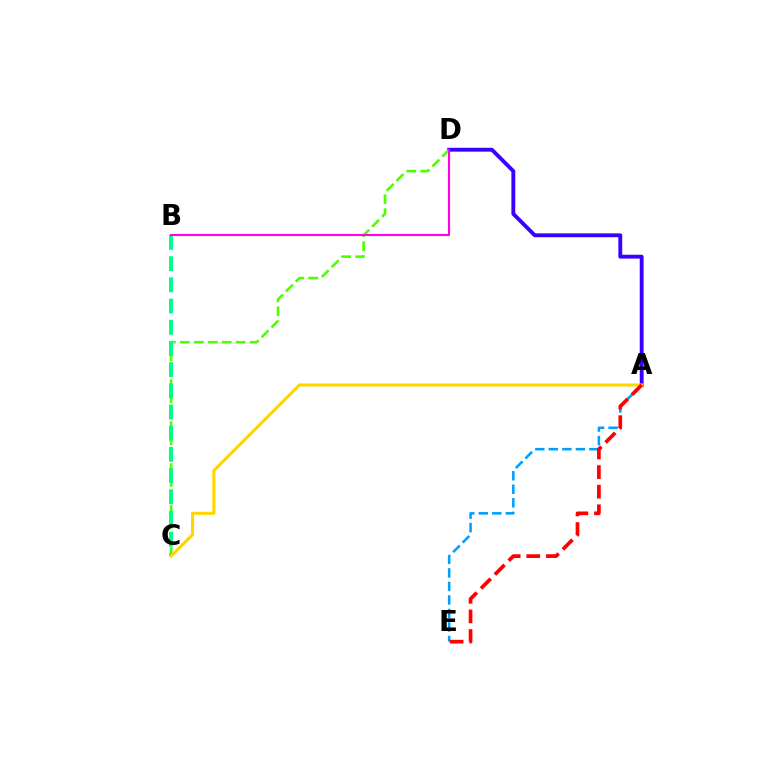{('A', 'D'): [{'color': '#3700ff', 'line_style': 'solid', 'thickness': 2.78}], ('C', 'D'): [{'color': '#4fff00', 'line_style': 'dashed', 'thickness': 1.9}], ('B', 'C'): [{'color': '#00ff86', 'line_style': 'dashed', 'thickness': 2.88}], ('A', 'C'): [{'color': '#ffd500', 'line_style': 'solid', 'thickness': 2.22}], ('A', 'E'): [{'color': '#009eff', 'line_style': 'dashed', 'thickness': 1.84}, {'color': '#ff0000', 'line_style': 'dashed', 'thickness': 2.66}], ('B', 'D'): [{'color': '#ff00ed', 'line_style': 'solid', 'thickness': 1.53}]}